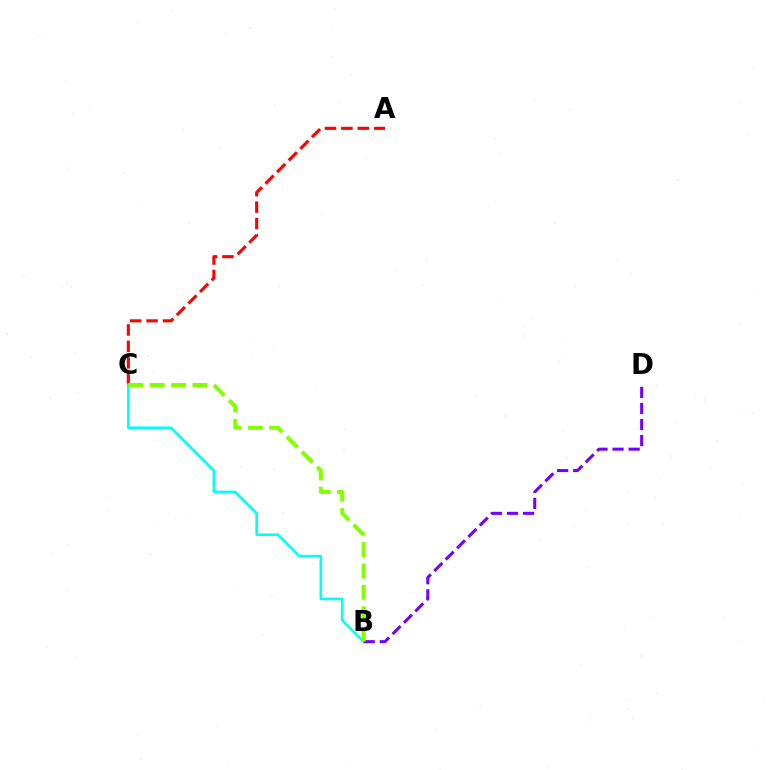{('A', 'C'): [{'color': '#ff0000', 'line_style': 'dashed', 'thickness': 2.23}], ('B', 'C'): [{'color': '#00fff6', 'line_style': 'solid', 'thickness': 1.9}, {'color': '#84ff00', 'line_style': 'dashed', 'thickness': 2.91}], ('B', 'D'): [{'color': '#7200ff', 'line_style': 'dashed', 'thickness': 2.18}]}